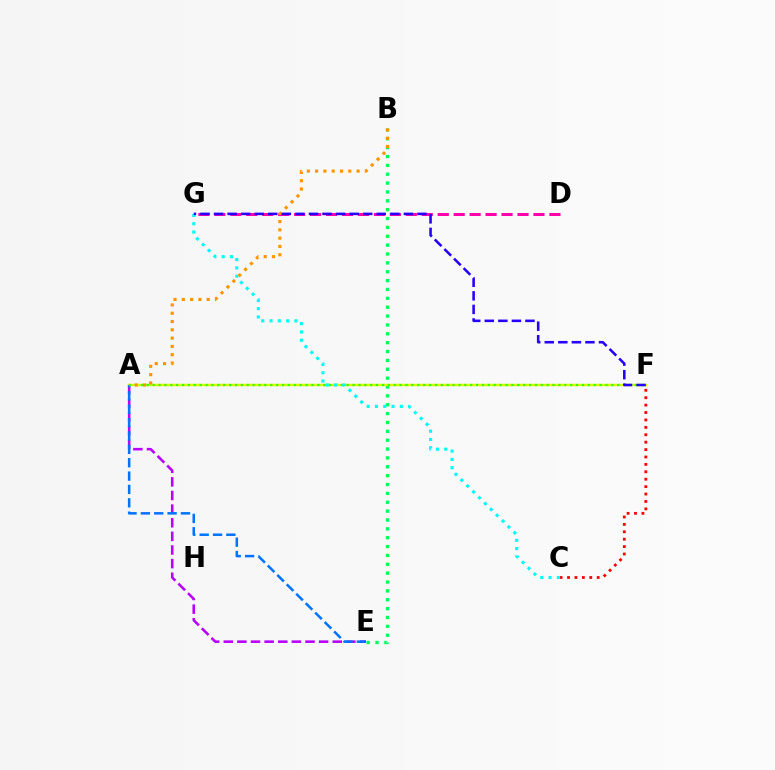{('A', 'E'): [{'color': '#b900ff', 'line_style': 'dashed', 'thickness': 1.85}, {'color': '#0074ff', 'line_style': 'dashed', 'thickness': 1.82}], ('B', 'E'): [{'color': '#00ff5c', 'line_style': 'dotted', 'thickness': 2.41}], ('A', 'F'): [{'color': '#d1ff00', 'line_style': 'solid', 'thickness': 1.74}, {'color': '#3dff00', 'line_style': 'dotted', 'thickness': 1.6}], ('C', 'F'): [{'color': '#ff0000', 'line_style': 'dotted', 'thickness': 2.01}], ('D', 'G'): [{'color': '#ff00ac', 'line_style': 'dashed', 'thickness': 2.17}], ('C', 'G'): [{'color': '#00fff6', 'line_style': 'dotted', 'thickness': 2.25}], ('A', 'B'): [{'color': '#ff9400', 'line_style': 'dotted', 'thickness': 2.25}], ('F', 'G'): [{'color': '#2500ff', 'line_style': 'dashed', 'thickness': 1.84}]}